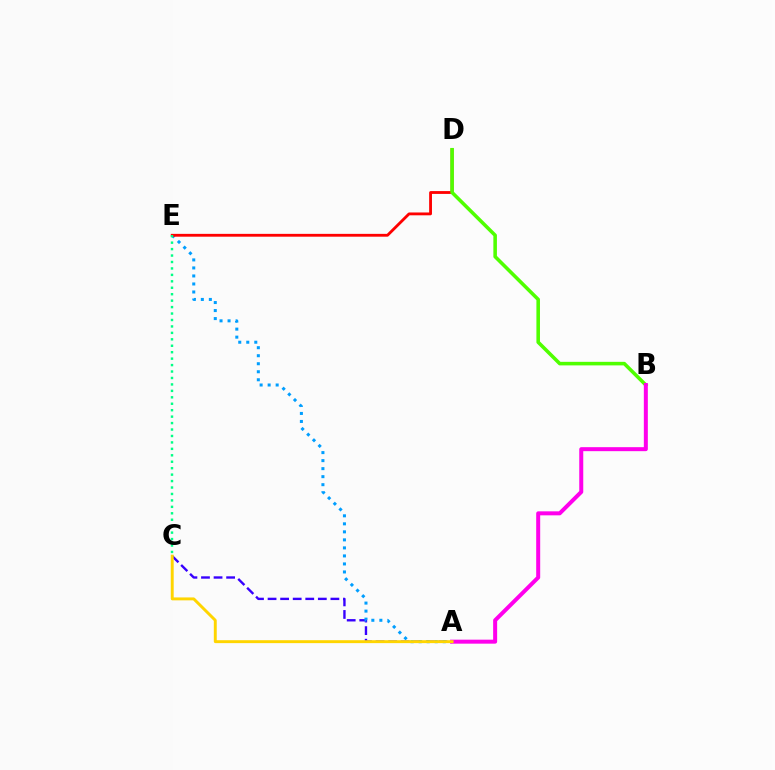{('A', 'C'): [{'color': '#3700ff', 'line_style': 'dashed', 'thickness': 1.71}, {'color': '#ffd500', 'line_style': 'solid', 'thickness': 2.1}], ('A', 'E'): [{'color': '#009eff', 'line_style': 'dotted', 'thickness': 2.18}], ('D', 'E'): [{'color': '#ff0000', 'line_style': 'solid', 'thickness': 2.04}], ('C', 'E'): [{'color': '#00ff86', 'line_style': 'dotted', 'thickness': 1.75}], ('B', 'D'): [{'color': '#4fff00', 'line_style': 'solid', 'thickness': 2.56}], ('A', 'B'): [{'color': '#ff00ed', 'line_style': 'solid', 'thickness': 2.88}]}